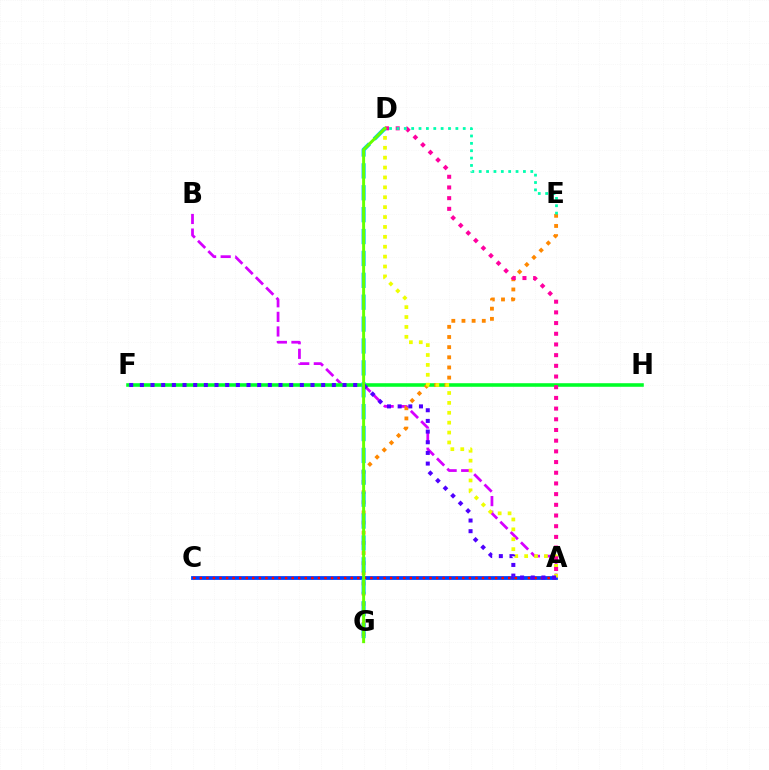{('A', 'C'): [{'color': '#003fff', 'line_style': 'solid', 'thickness': 2.72}, {'color': '#ff0000', 'line_style': 'dotted', 'thickness': 1.78}], ('A', 'B'): [{'color': '#d600ff', 'line_style': 'dashed', 'thickness': 1.98}], ('F', 'H'): [{'color': '#00ff27', 'line_style': 'solid', 'thickness': 2.57}], ('E', 'G'): [{'color': '#ff8800', 'line_style': 'dotted', 'thickness': 2.76}], ('A', 'D'): [{'color': '#eeff00', 'line_style': 'dotted', 'thickness': 2.69}, {'color': '#ff00a0', 'line_style': 'dotted', 'thickness': 2.9}], ('D', 'E'): [{'color': '#00ffaf', 'line_style': 'dotted', 'thickness': 2.0}], ('D', 'G'): [{'color': '#00c7ff', 'line_style': 'dashed', 'thickness': 2.97}, {'color': '#66ff00', 'line_style': 'solid', 'thickness': 2.14}], ('A', 'F'): [{'color': '#4f00ff', 'line_style': 'dotted', 'thickness': 2.9}]}